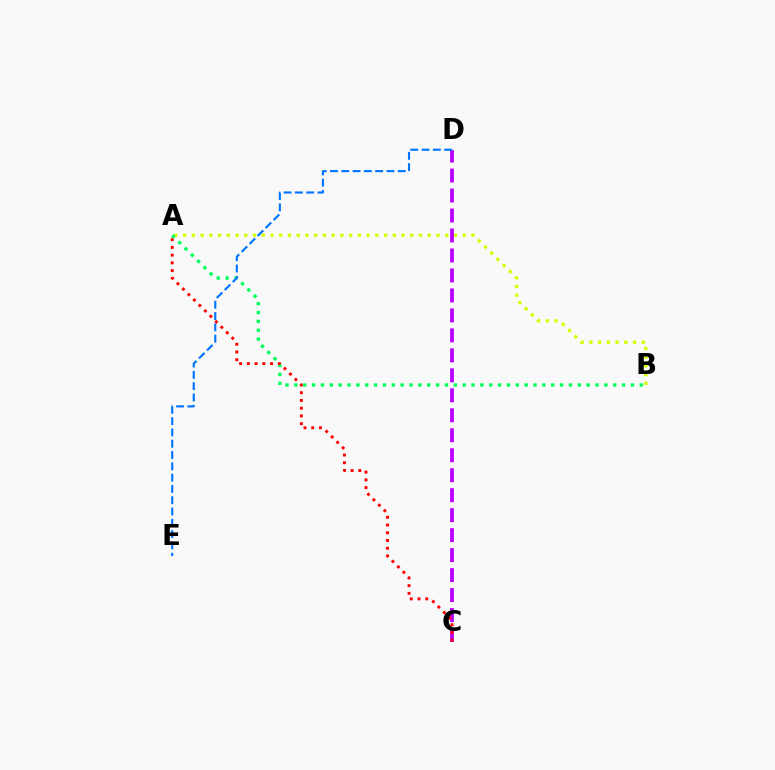{('A', 'B'): [{'color': '#d1ff00', 'line_style': 'dotted', 'thickness': 2.37}, {'color': '#00ff5c', 'line_style': 'dotted', 'thickness': 2.41}], ('C', 'D'): [{'color': '#b900ff', 'line_style': 'dashed', 'thickness': 2.71}], ('D', 'E'): [{'color': '#0074ff', 'line_style': 'dashed', 'thickness': 1.53}], ('A', 'C'): [{'color': '#ff0000', 'line_style': 'dotted', 'thickness': 2.1}]}